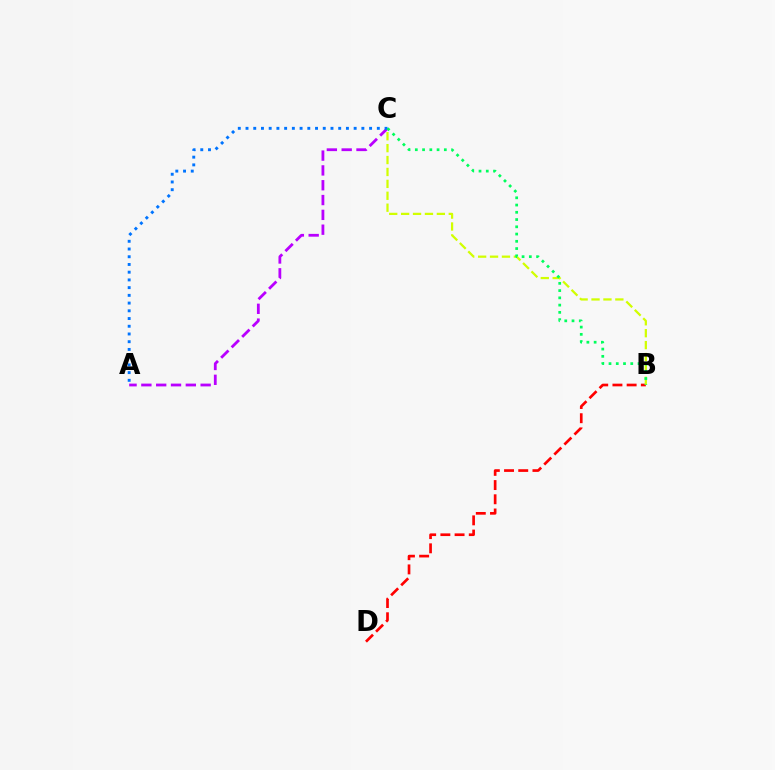{('B', 'D'): [{'color': '#ff0000', 'line_style': 'dashed', 'thickness': 1.93}], ('B', 'C'): [{'color': '#d1ff00', 'line_style': 'dashed', 'thickness': 1.62}, {'color': '#00ff5c', 'line_style': 'dotted', 'thickness': 1.97}], ('A', 'C'): [{'color': '#b900ff', 'line_style': 'dashed', 'thickness': 2.01}, {'color': '#0074ff', 'line_style': 'dotted', 'thickness': 2.1}]}